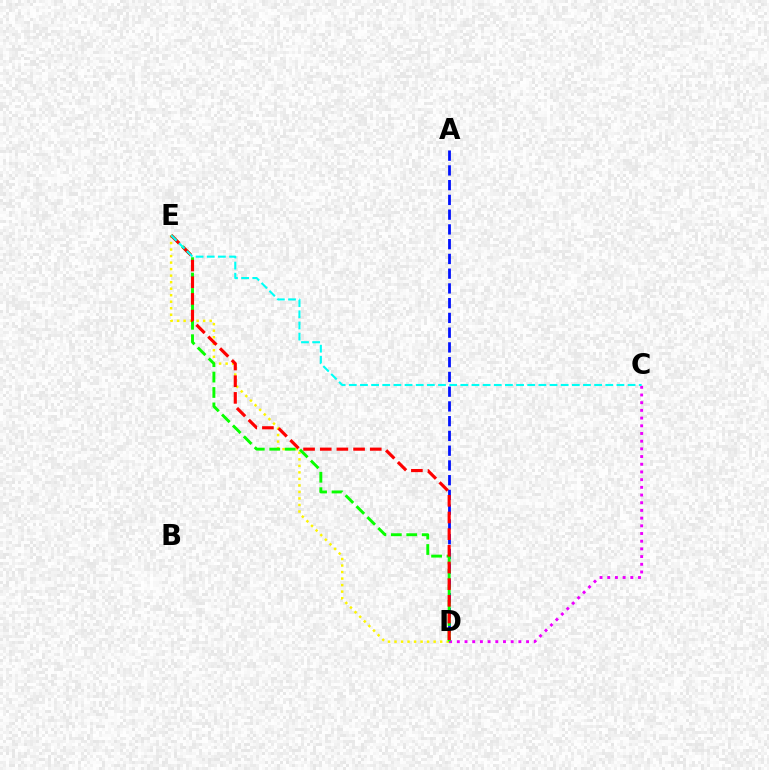{('A', 'D'): [{'color': '#0010ff', 'line_style': 'dashed', 'thickness': 2.0}], ('D', 'E'): [{'color': '#fcf500', 'line_style': 'dotted', 'thickness': 1.77}, {'color': '#08ff00', 'line_style': 'dashed', 'thickness': 2.09}, {'color': '#ff0000', 'line_style': 'dashed', 'thickness': 2.26}], ('C', 'D'): [{'color': '#ee00ff', 'line_style': 'dotted', 'thickness': 2.09}], ('C', 'E'): [{'color': '#00fff6', 'line_style': 'dashed', 'thickness': 1.51}]}